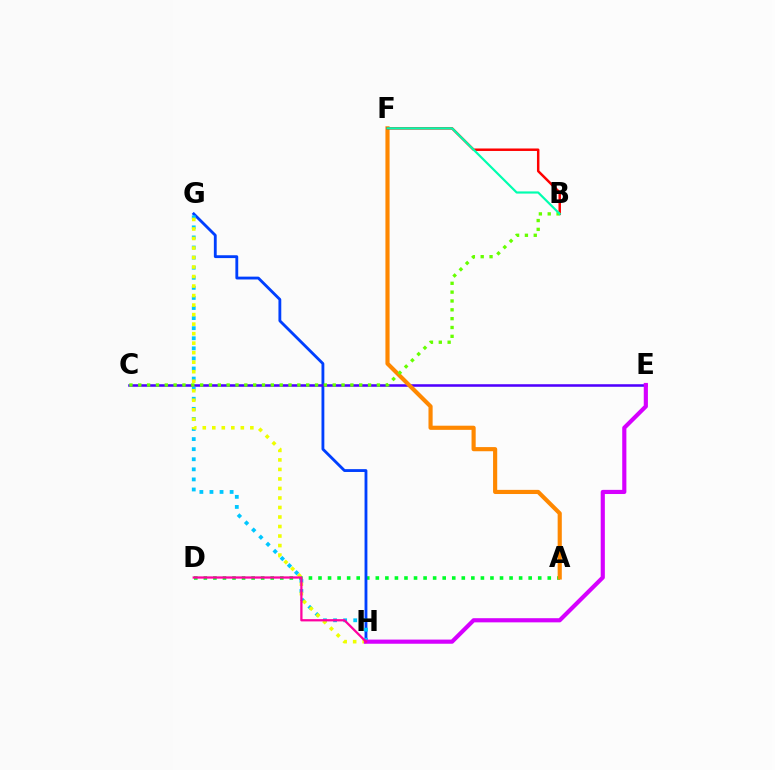{('A', 'D'): [{'color': '#00ff27', 'line_style': 'dotted', 'thickness': 2.6}], ('G', 'H'): [{'color': '#003fff', 'line_style': 'solid', 'thickness': 2.04}, {'color': '#00c7ff', 'line_style': 'dotted', 'thickness': 2.74}, {'color': '#eeff00', 'line_style': 'dotted', 'thickness': 2.59}], ('C', 'E'): [{'color': '#4f00ff', 'line_style': 'solid', 'thickness': 1.84}], ('E', 'H'): [{'color': '#d600ff', 'line_style': 'solid', 'thickness': 2.99}], ('A', 'F'): [{'color': '#ff8800', 'line_style': 'solid', 'thickness': 2.99}], ('B', 'F'): [{'color': '#ff0000', 'line_style': 'solid', 'thickness': 1.78}, {'color': '#00ffaf', 'line_style': 'solid', 'thickness': 1.57}], ('B', 'C'): [{'color': '#66ff00', 'line_style': 'dotted', 'thickness': 2.4}], ('D', 'H'): [{'color': '#ff00a0', 'line_style': 'solid', 'thickness': 1.63}]}